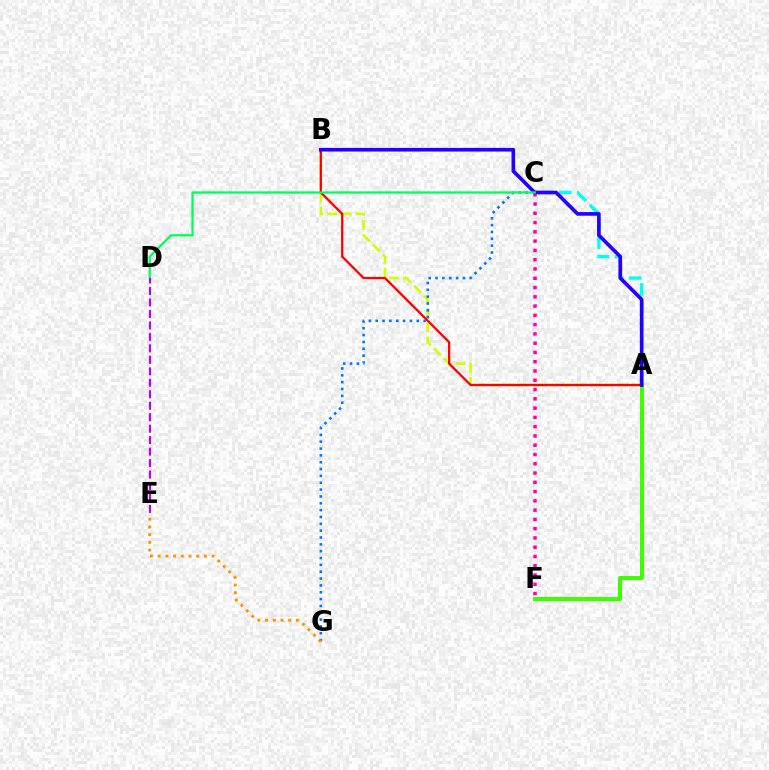{('A', 'C'): [{'color': '#00fff6', 'line_style': 'dashed', 'thickness': 2.43}], ('A', 'F'): [{'color': '#3dff00', 'line_style': 'solid', 'thickness': 2.89}], ('A', 'B'): [{'color': '#d1ff00', 'line_style': 'dashed', 'thickness': 1.92}, {'color': '#ff0000', 'line_style': 'solid', 'thickness': 1.64}, {'color': '#2500ff', 'line_style': 'solid', 'thickness': 2.63}], ('C', 'G'): [{'color': '#0074ff', 'line_style': 'dotted', 'thickness': 1.86}], ('C', 'F'): [{'color': '#ff00ac', 'line_style': 'dotted', 'thickness': 2.52}], ('C', 'D'): [{'color': '#00ff5c', 'line_style': 'solid', 'thickness': 1.64}], ('D', 'E'): [{'color': '#b900ff', 'line_style': 'dashed', 'thickness': 1.56}], ('E', 'G'): [{'color': '#ff9400', 'line_style': 'dotted', 'thickness': 2.1}]}